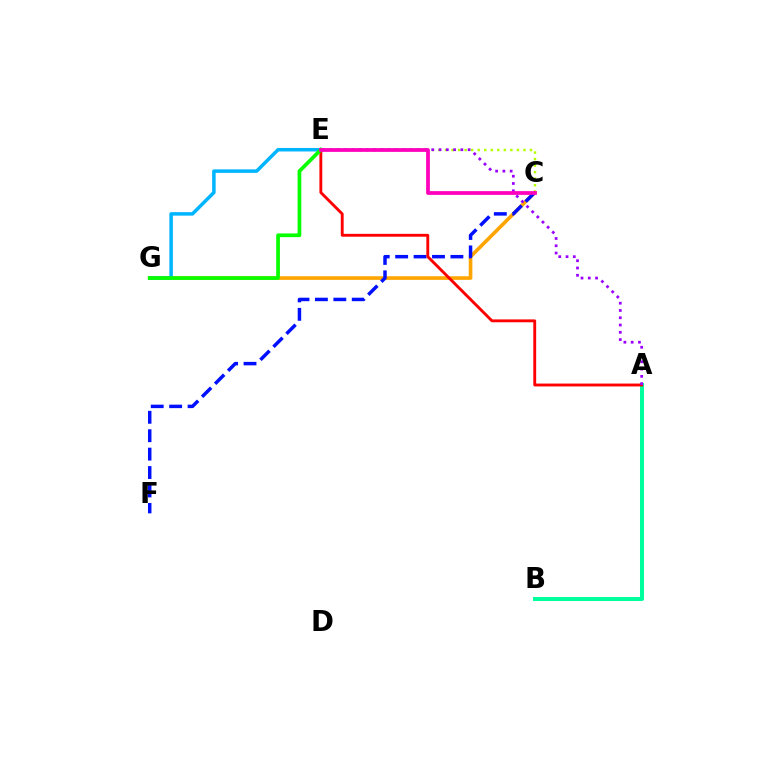{('A', 'B'): [{'color': '#00ff9d', 'line_style': 'solid', 'thickness': 2.9}], ('C', 'G'): [{'color': '#ffa500', 'line_style': 'solid', 'thickness': 2.62}], ('C', 'E'): [{'color': '#b3ff00', 'line_style': 'dotted', 'thickness': 1.78}, {'color': '#ff00bd', 'line_style': 'solid', 'thickness': 2.7}], ('C', 'F'): [{'color': '#0010ff', 'line_style': 'dashed', 'thickness': 2.5}], ('E', 'G'): [{'color': '#00b5ff', 'line_style': 'solid', 'thickness': 2.52}, {'color': '#08ff00', 'line_style': 'solid', 'thickness': 2.68}], ('A', 'E'): [{'color': '#ff0000', 'line_style': 'solid', 'thickness': 2.06}, {'color': '#9b00ff', 'line_style': 'dotted', 'thickness': 1.98}]}